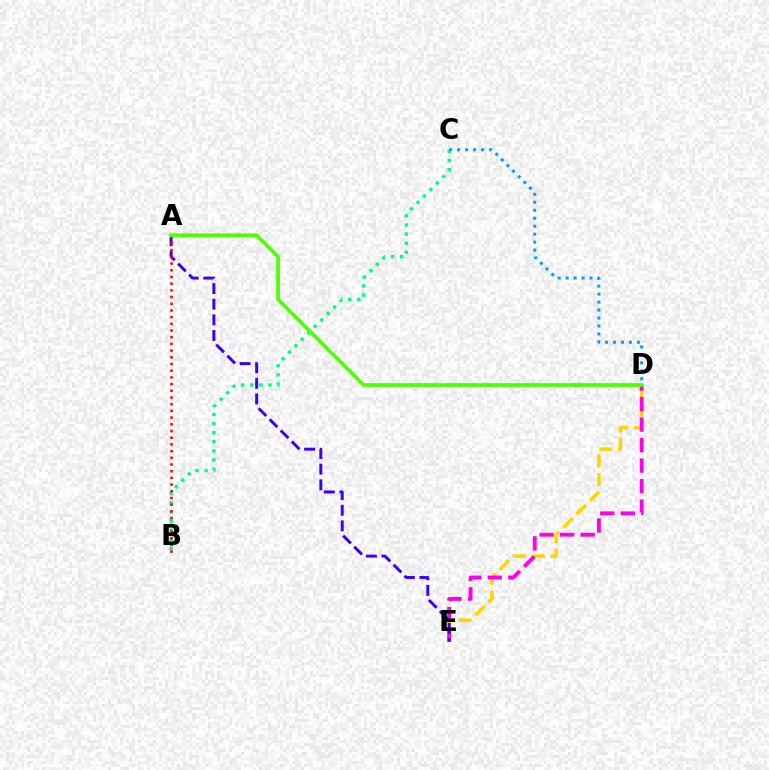{('B', 'C'): [{'color': '#00ff86', 'line_style': 'dotted', 'thickness': 2.48}], ('D', 'E'): [{'color': '#ffd500', 'line_style': 'dashed', 'thickness': 2.54}, {'color': '#ff00ed', 'line_style': 'dashed', 'thickness': 2.79}], ('A', 'E'): [{'color': '#3700ff', 'line_style': 'dashed', 'thickness': 2.12}], ('C', 'D'): [{'color': '#009eff', 'line_style': 'dotted', 'thickness': 2.17}], ('A', 'B'): [{'color': '#ff0000', 'line_style': 'dotted', 'thickness': 1.82}], ('A', 'D'): [{'color': '#4fff00', 'line_style': 'solid', 'thickness': 2.68}]}